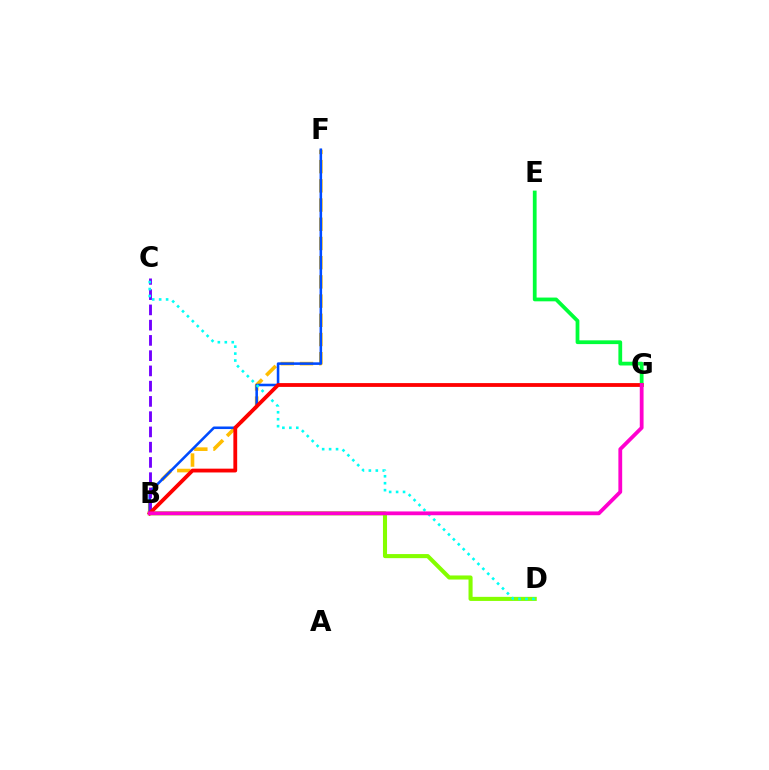{('E', 'G'): [{'color': '#00ff39', 'line_style': 'solid', 'thickness': 2.71}], ('B', 'D'): [{'color': '#84ff00', 'line_style': 'solid', 'thickness': 2.94}], ('B', 'F'): [{'color': '#ffbd00', 'line_style': 'dashed', 'thickness': 2.61}, {'color': '#004bff', 'line_style': 'solid', 'thickness': 1.85}], ('B', 'C'): [{'color': '#7200ff', 'line_style': 'dashed', 'thickness': 2.07}], ('C', 'D'): [{'color': '#00fff6', 'line_style': 'dotted', 'thickness': 1.89}], ('B', 'G'): [{'color': '#ff0000', 'line_style': 'solid', 'thickness': 2.74}, {'color': '#ff00cf', 'line_style': 'solid', 'thickness': 2.73}]}